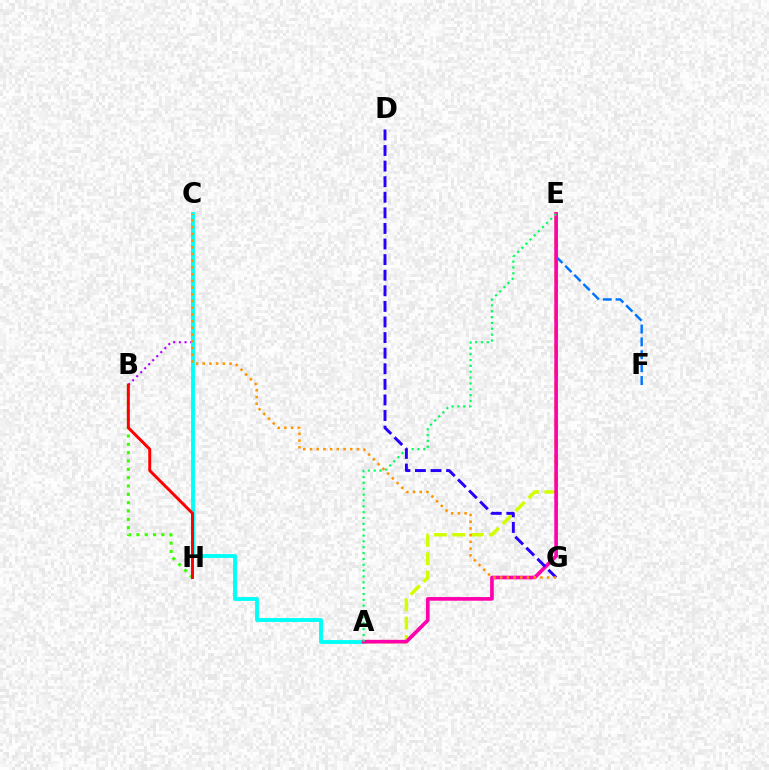{('B', 'C'): [{'color': '#b900ff', 'line_style': 'dotted', 'thickness': 1.54}], ('E', 'F'): [{'color': '#0074ff', 'line_style': 'dashed', 'thickness': 1.75}], ('B', 'H'): [{'color': '#3dff00', 'line_style': 'dotted', 'thickness': 2.26}, {'color': '#ff0000', 'line_style': 'solid', 'thickness': 2.13}], ('A', 'C'): [{'color': '#00fff6', 'line_style': 'solid', 'thickness': 2.76}], ('A', 'E'): [{'color': '#d1ff00', 'line_style': 'dashed', 'thickness': 2.49}, {'color': '#ff00ac', 'line_style': 'solid', 'thickness': 2.64}, {'color': '#00ff5c', 'line_style': 'dotted', 'thickness': 1.59}], ('D', 'G'): [{'color': '#2500ff', 'line_style': 'dashed', 'thickness': 2.12}], ('C', 'G'): [{'color': '#ff9400', 'line_style': 'dotted', 'thickness': 1.82}]}